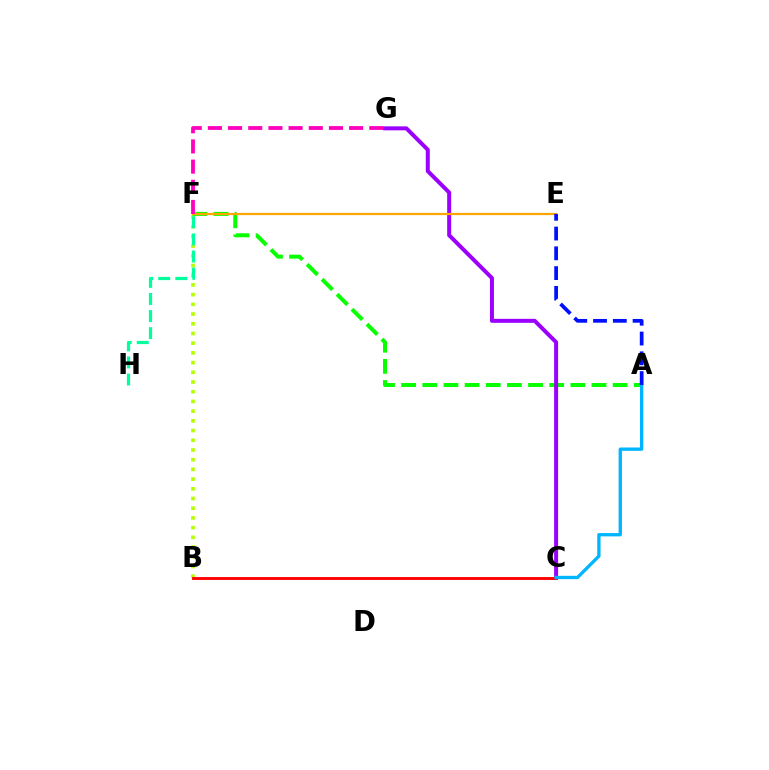{('B', 'F'): [{'color': '#b3ff00', 'line_style': 'dotted', 'thickness': 2.64}], ('A', 'F'): [{'color': '#08ff00', 'line_style': 'dashed', 'thickness': 2.87}], ('C', 'G'): [{'color': '#9b00ff', 'line_style': 'solid', 'thickness': 2.87}], ('F', 'H'): [{'color': '#00ff9d', 'line_style': 'dashed', 'thickness': 2.32}], ('E', 'F'): [{'color': '#ffa500', 'line_style': 'solid', 'thickness': 1.59}], ('F', 'G'): [{'color': '#ff00bd', 'line_style': 'dashed', 'thickness': 2.74}], ('B', 'C'): [{'color': '#ff0000', 'line_style': 'solid', 'thickness': 2.08}], ('A', 'C'): [{'color': '#00b5ff', 'line_style': 'solid', 'thickness': 2.39}], ('A', 'E'): [{'color': '#0010ff', 'line_style': 'dashed', 'thickness': 2.69}]}